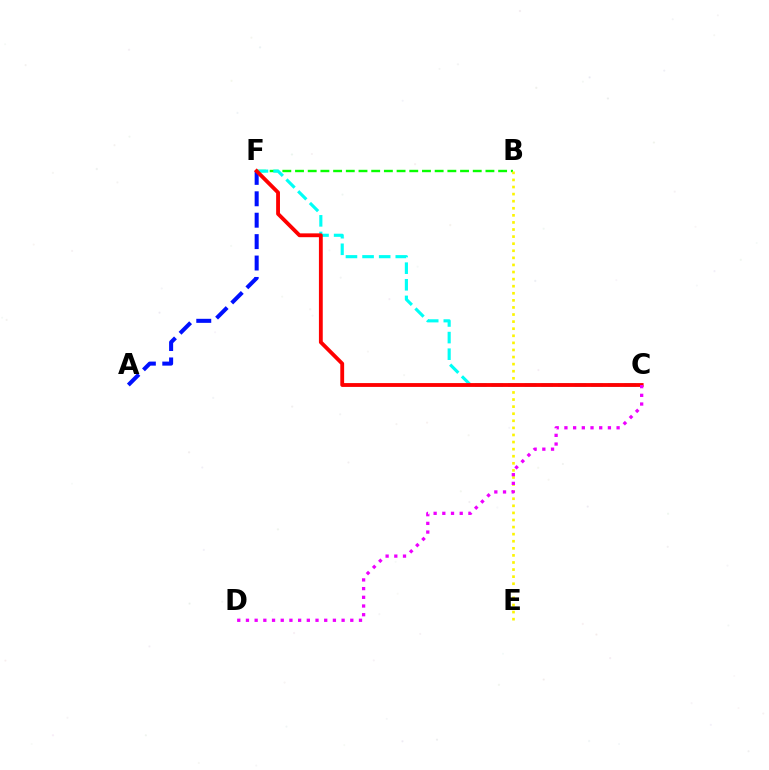{('B', 'F'): [{'color': '#08ff00', 'line_style': 'dashed', 'thickness': 1.72}], ('B', 'E'): [{'color': '#fcf500', 'line_style': 'dotted', 'thickness': 1.92}], ('A', 'F'): [{'color': '#0010ff', 'line_style': 'dashed', 'thickness': 2.91}], ('C', 'F'): [{'color': '#00fff6', 'line_style': 'dashed', 'thickness': 2.26}, {'color': '#ff0000', 'line_style': 'solid', 'thickness': 2.76}], ('C', 'D'): [{'color': '#ee00ff', 'line_style': 'dotted', 'thickness': 2.36}]}